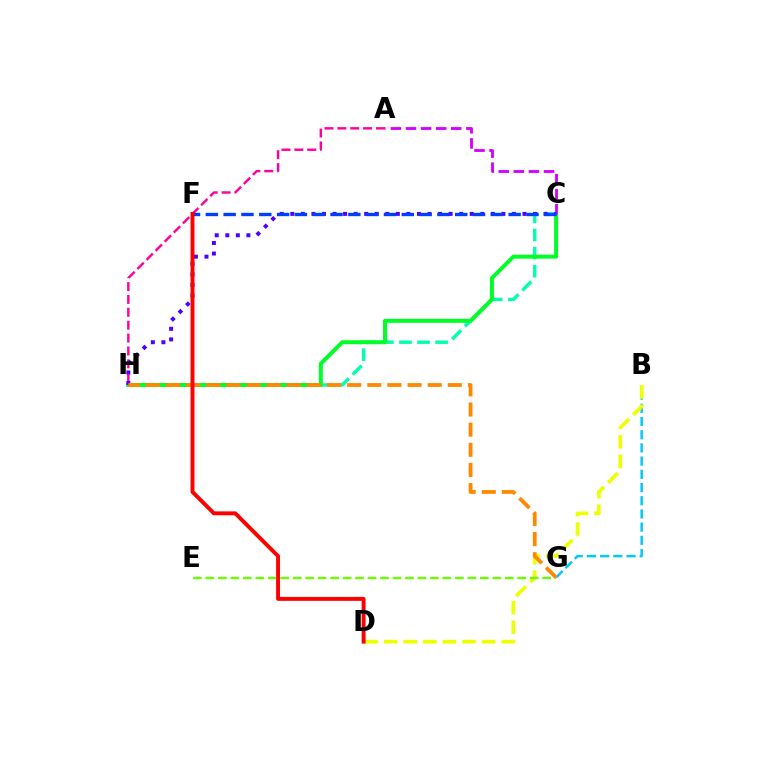{('C', 'H'): [{'color': '#00ffaf', 'line_style': 'dashed', 'thickness': 2.46}, {'color': '#00ff27', 'line_style': 'solid', 'thickness': 2.87}, {'color': '#4f00ff', 'line_style': 'dotted', 'thickness': 2.87}], ('B', 'G'): [{'color': '#00c7ff', 'line_style': 'dashed', 'thickness': 1.79}], ('A', 'H'): [{'color': '#ff00a0', 'line_style': 'dashed', 'thickness': 1.75}], ('B', 'D'): [{'color': '#eeff00', 'line_style': 'dashed', 'thickness': 2.66}], ('A', 'C'): [{'color': '#d600ff', 'line_style': 'dashed', 'thickness': 2.05}], ('E', 'G'): [{'color': '#66ff00', 'line_style': 'dashed', 'thickness': 1.69}], ('C', 'F'): [{'color': '#003fff', 'line_style': 'dashed', 'thickness': 2.42}], ('G', 'H'): [{'color': '#ff8800', 'line_style': 'dashed', 'thickness': 2.73}], ('D', 'F'): [{'color': '#ff0000', 'line_style': 'solid', 'thickness': 2.82}]}